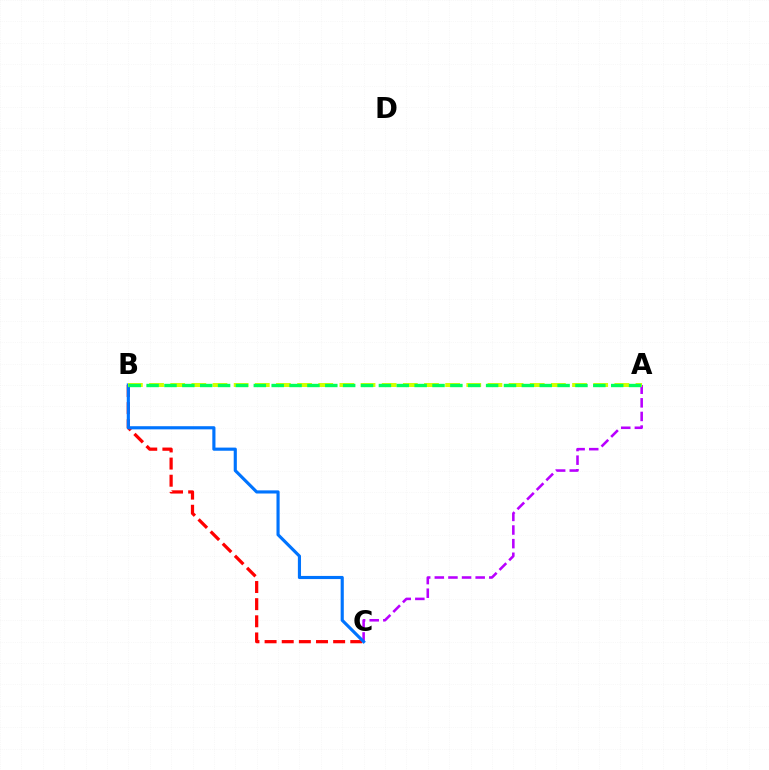{('A', 'C'): [{'color': '#b900ff', 'line_style': 'dashed', 'thickness': 1.85}], ('B', 'C'): [{'color': '#ff0000', 'line_style': 'dashed', 'thickness': 2.33}, {'color': '#0074ff', 'line_style': 'solid', 'thickness': 2.26}], ('A', 'B'): [{'color': '#d1ff00', 'line_style': 'dashed', 'thickness': 2.87}, {'color': '#00ff5c', 'line_style': 'dashed', 'thickness': 2.43}]}